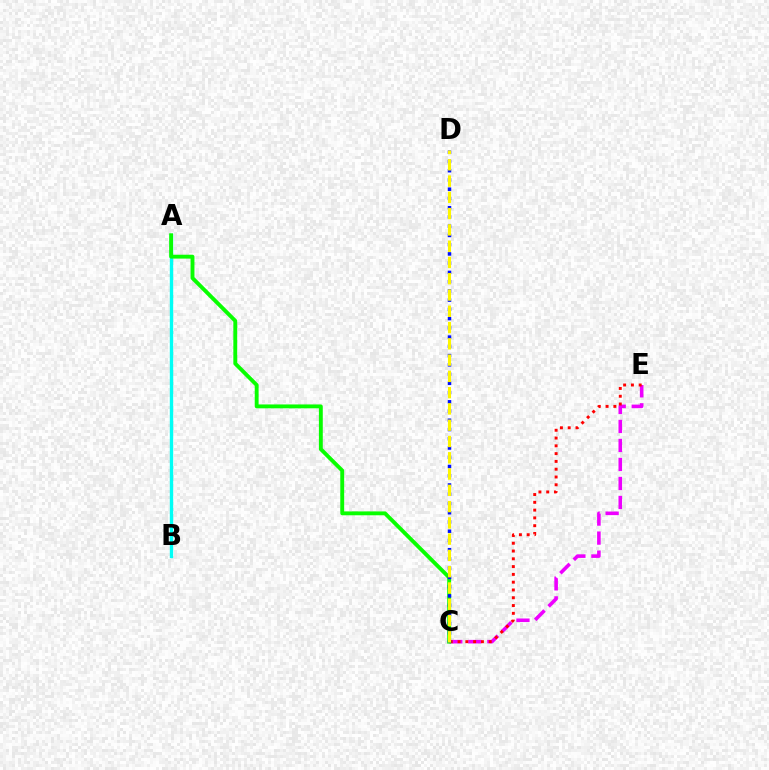{('C', 'E'): [{'color': '#ee00ff', 'line_style': 'dashed', 'thickness': 2.58}, {'color': '#ff0000', 'line_style': 'dotted', 'thickness': 2.12}], ('A', 'B'): [{'color': '#00fff6', 'line_style': 'solid', 'thickness': 2.43}], ('A', 'C'): [{'color': '#08ff00', 'line_style': 'solid', 'thickness': 2.79}], ('C', 'D'): [{'color': '#0010ff', 'line_style': 'dotted', 'thickness': 2.51}, {'color': '#fcf500', 'line_style': 'dashed', 'thickness': 2.21}]}